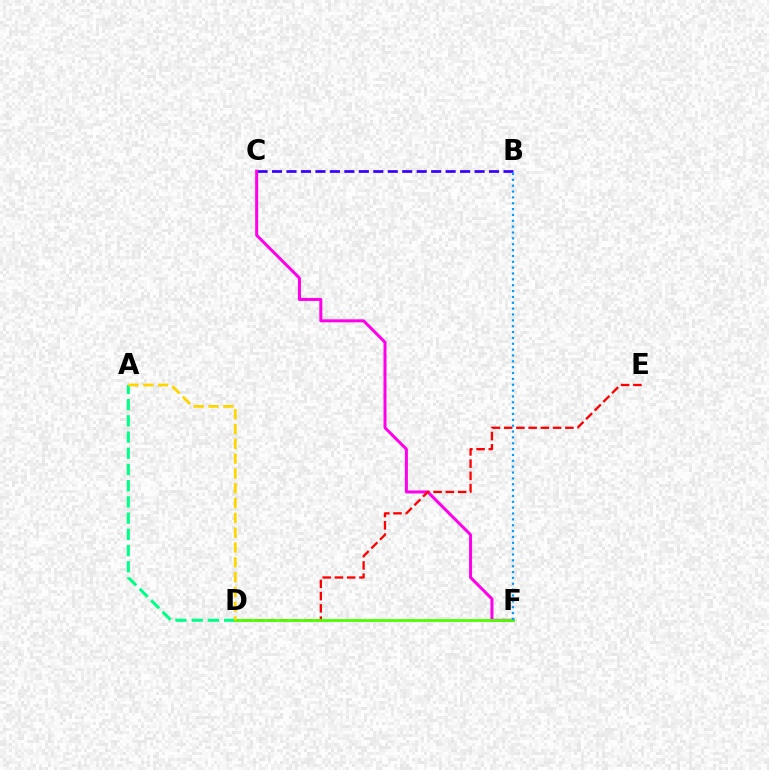{('B', 'C'): [{'color': '#3700ff', 'line_style': 'dashed', 'thickness': 1.97}], ('C', 'F'): [{'color': '#ff00ed', 'line_style': 'solid', 'thickness': 2.17}], ('A', 'D'): [{'color': '#00ff86', 'line_style': 'dashed', 'thickness': 2.2}, {'color': '#ffd500', 'line_style': 'dashed', 'thickness': 2.01}], ('D', 'E'): [{'color': '#ff0000', 'line_style': 'dashed', 'thickness': 1.66}], ('D', 'F'): [{'color': '#4fff00', 'line_style': 'solid', 'thickness': 2.02}], ('B', 'F'): [{'color': '#009eff', 'line_style': 'dotted', 'thickness': 1.59}]}